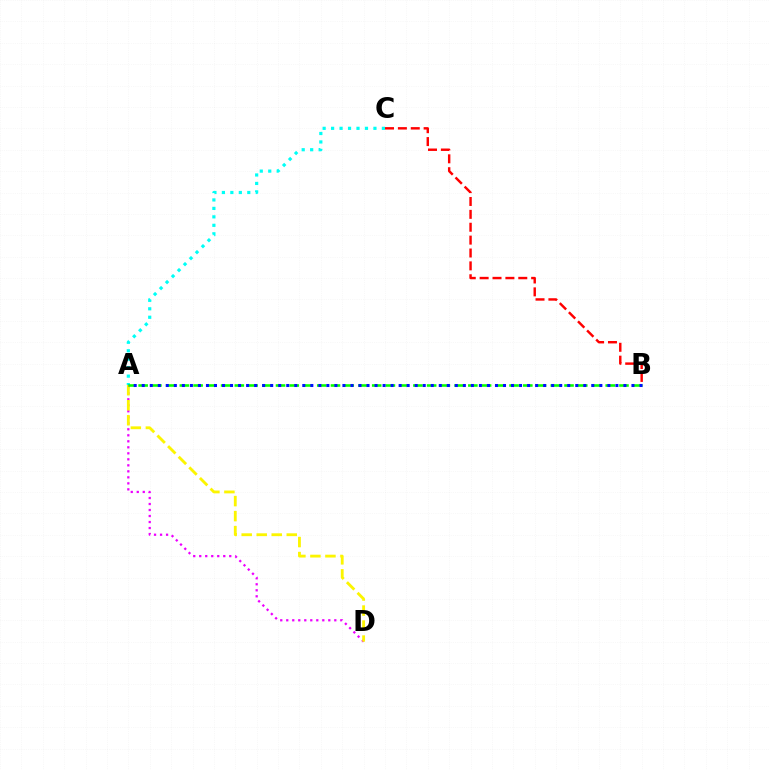{('A', 'C'): [{'color': '#00fff6', 'line_style': 'dotted', 'thickness': 2.3}], ('B', 'C'): [{'color': '#ff0000', 'line_style': 'dashed', 'thickness': 1.75}], ('A', 'D'): [{'color': '#ee00ff', 'line_style': 'dotted', 'thickness': 1.63}, {'color': '#fcf500', 'line_style': 'dashed', 'thickness': 2.04}], ('A', 'B'): [{'color': '#08ff00', 'line_style': 'dashed', 'thickness': 1.87}, {'color': '#0010ff', 'line_style': 'dotted', 'thickness': 2.18}]}